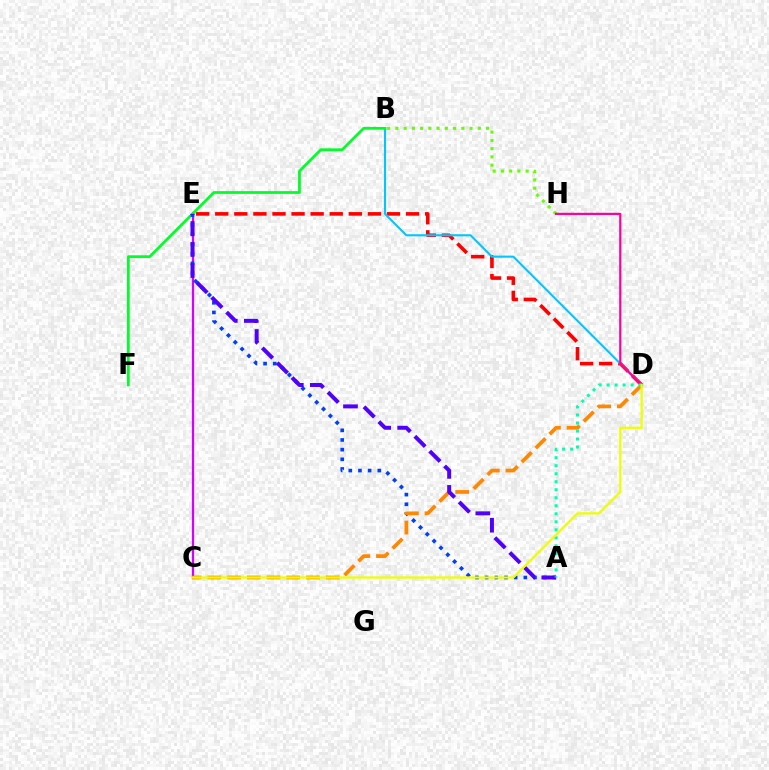{('D', 'E'): [{'color': '#ff0000', 'line_style': 'dashed', 'thickness': 2.59}], ('B', 'D'): [{'color': '#00c7ff', 'line_style': 'solid', 'thickness': 1.51}], ('B', 'H'): [{'color': '#66ff00', 'line_style': 'dotted', 'thickness': 2.24}], ('C', 'E'): [{'color': '#d600ff', 'line_style': 'solid', 'thickness': 1.63}], ('B', 'F'): [{'color': '#00ff27', 'line_style': 'solid', 'thickness': 1.98}], ('A', 'E'): [{'color': '#003fff', 'line_style': 'dotted', 'thickness': 2.62}, {'color': '#4f00ff', 'line_style': 'dashed', 'thickness': 2.86}], ('D', 'H'): [{'color': '#ff00a0', 'line_style': 'solid', 'thickness': 1.59}], ('C', 'D'): [{'color': '#ff8800', 'line_style': 'dashed', 'thickness': 2.68}, {'color': '#eeff00', 'line_style': 'solid', 'thickness': 1.63}], ('A', 'D'): [{'color': '#00ffaf', 'line_style': 'dotted', 'thickness': 2.18}]}